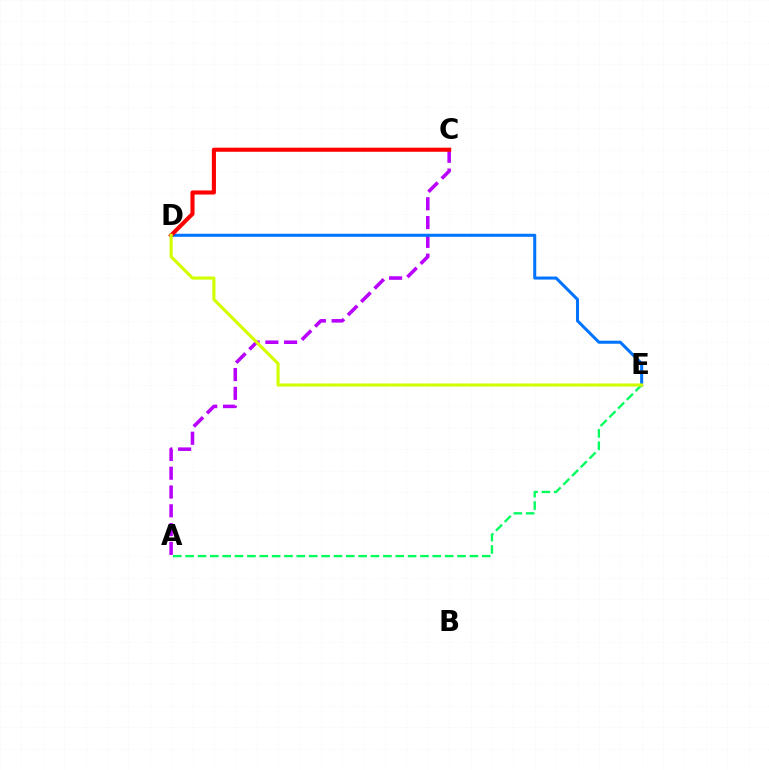{('A', 'C'): [{'color': '#b900ff', 'line_style': 'dashed', 'thickness': 2.55}], ('D', 'E'): [{'color': '#0074ff', 'line_style': 'solid', 'thickness': 2.19}, {'color': '#d1ff00', 'line_style': 'solid', 'thickness': 2.25}], ('C', 'D'): [{'color': '#ff0000', 'line_style': 'solid', 'thickness': 2.95}], ('A', 'E'): [{'color': '#00ff5c', 'line_style': 'dashed', 'thickness': 1.68}]}